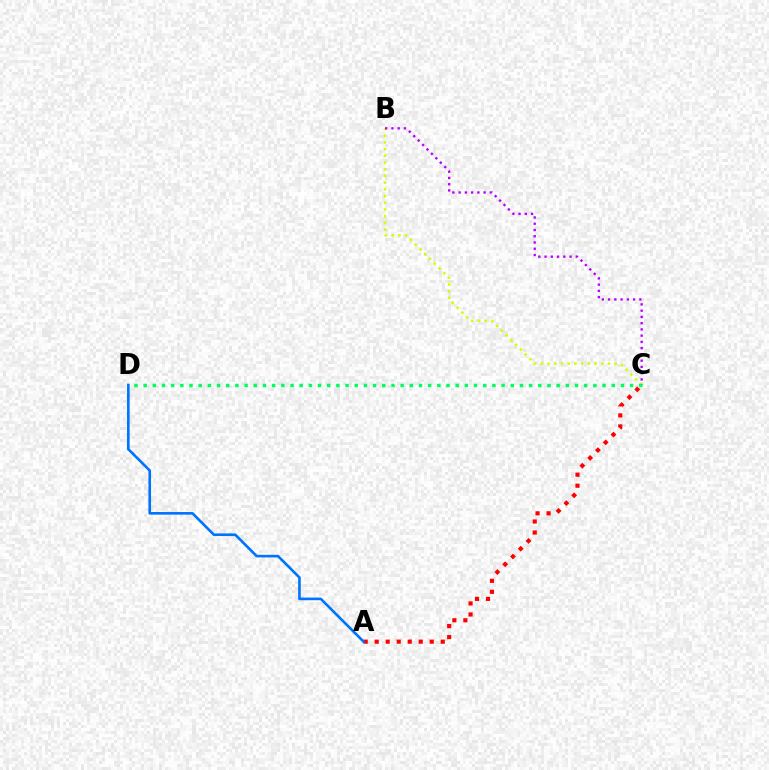{('B', 'C'): [{'color': '#d1ff00', 'line_style': 'dotted', 'thickness': 1.82}, {'color': '#b900ff', 'line_style': 'dotted', 'thickness': 1.7}], ('A', 'C'): [{'color': '#ff0000', 'line_style': 'dotted', 'thickness': 2.99}], ('A', 'D'): [{'color': '#0074ff', 'line_style': 'solid', 'thickness': 1.9}], ('C', 'D'): [{'color': '#00ff5c', 'line_style': 'dotted', 'thickness': 2.49}]}